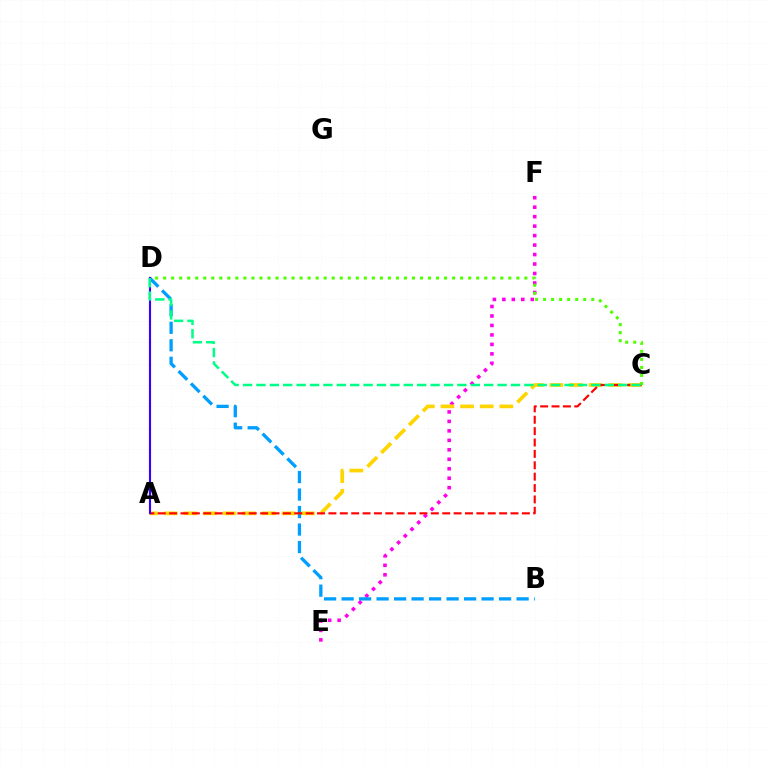{('E', 'F'): [{'color': '#ff00ed', 'line_style': 'dotted', 'thickness': 2.57}], ('B', 'D'): [{'color': '#009eff', 'line_style': 'dashed', 'thickness': 2.38}], ('A', 'C'): [{'color': '#ffd500', 'line_style': 'dashed', 'thickness': 2.67}, {'color': '#ff0000', 'line_style': 'dashed', 'thickness': 1.55}], ('C', 'D'): [{'color': '#4fff00', 'line_style': 'dotted', 'thickness': 2.18}, {'color': '#00ff86', 'line_style': 'dashed', 'thickness': 1.82}], ('A', 'D'): [{'color': '#3700ff', 'line_style': 'solid', 'thickness': 1.53}]}